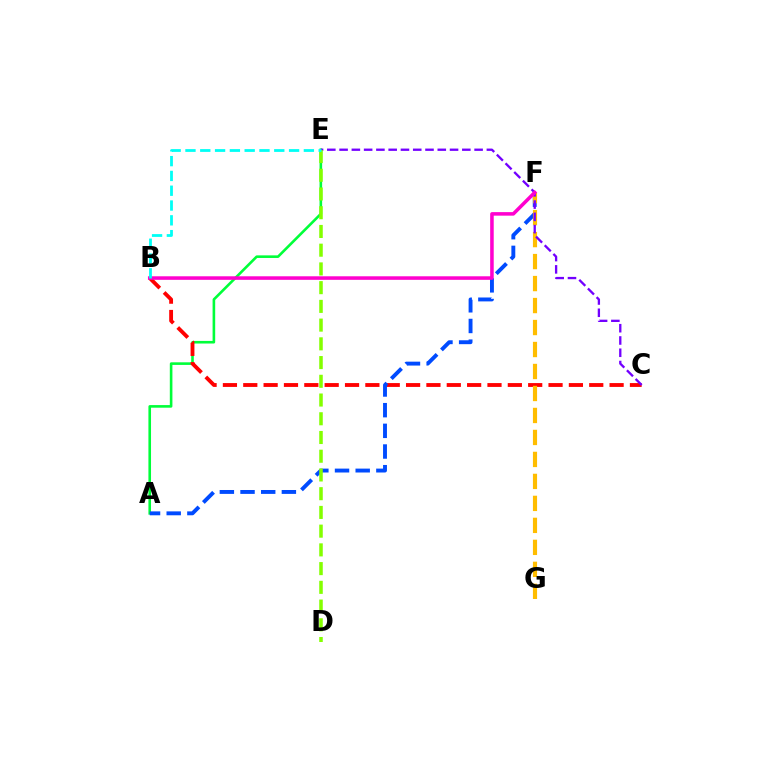{('A', 'E'): [{'color': '#00ff39', 'line_style': 'solid', 'thickness': 1.88}], ('B', 'C'): [{'color': '#ff0000', 'line_style': 'dashed', 'thickness': 2.76}], ('A', 'F'): [{'color': '#004bff', 'line_style': 'dashed', 'thickness': 2.81}], ('F', 'G'): [{'color': '#ffbd00', 'line_style': 'dashed', 'thickness': 2.99}], ('C', 'E'): [{'color': '#7200ff', 'line_style': 'dashed', 'thickness': 1.67}], ('D', 'E'): [{'color': '#84ff00', 'line_style': 'dashed', 'thickness': 2.54}], ('B', 'F'): [{'color': '#ff00cf', 'line_style': 'solid', 'thickness': 2.55}], ('B', 'E'): [{'color': '#00fff6', 'line_style': 'dashed', 'thickness': 2.01}]}